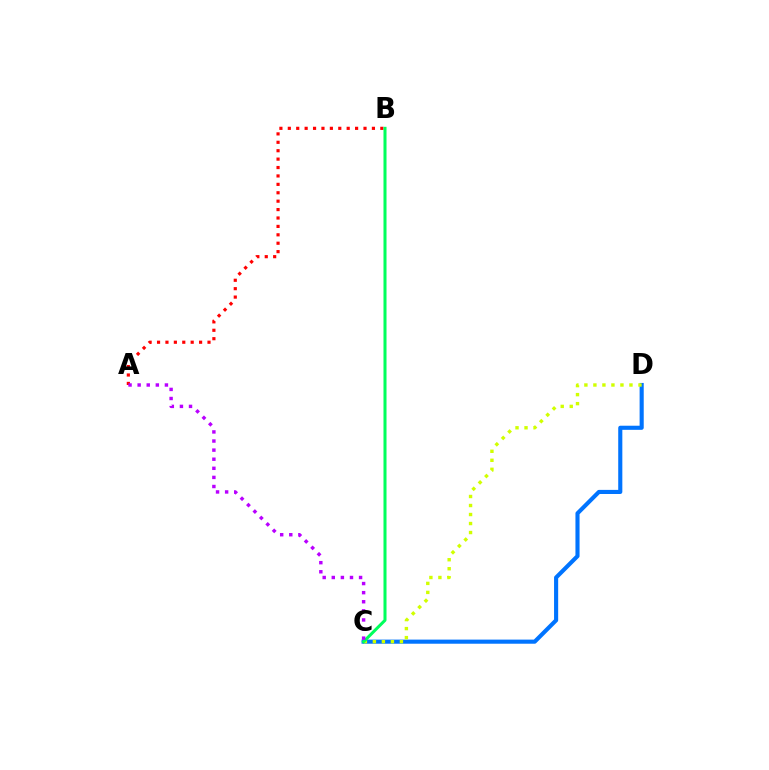{('A', 'B'): [{'color': '#ff0000', 'line_style': 'dotted', 'thickness': 2.29}], ('C', 'D'): [{'color': '#0074ff', 'line_style': 'solid', 'thickness': 2.96}, {'color': '#d1ff00', 'line_style': 'dotted', 'thickness': 2.45}], ('B', 'C'): [{'color': '#00ff5c', 'line_style': 'solid', 'thickness': 2.18}], ('A', 'C'): [{'color': '#b900ff', 'line_style': 'dotted', 'thickness': 2.47}]}